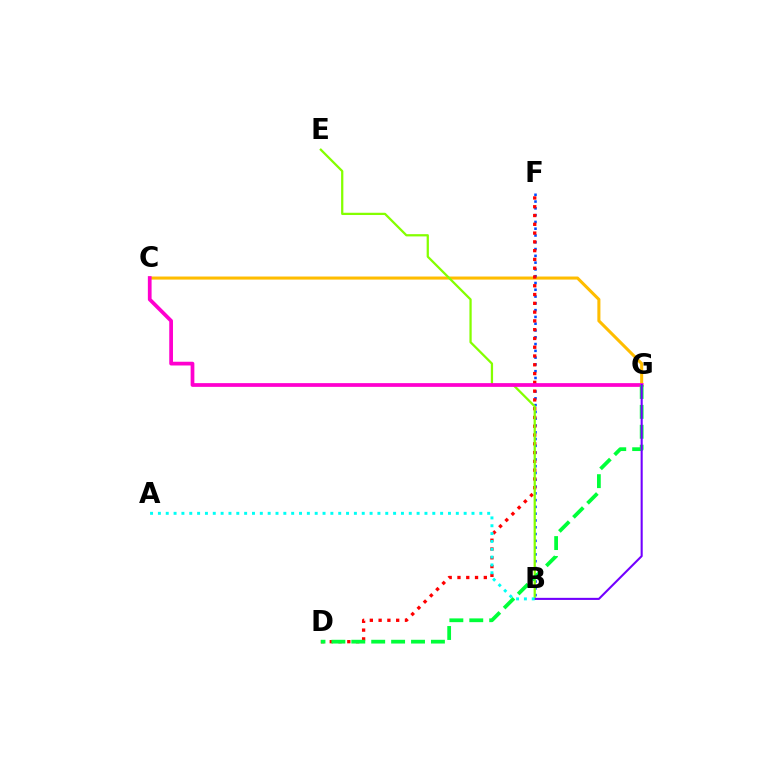{('C', 'G'): [{'color': '#ffbd00', 'line_style': 'solid', 'thickness': 2.2}, {'color': '#ff00cf', 'line_style': 'solid', 'thickness': 2.69}], ('B', 'F'): [{'color': '#004bff', 'line_style': 'dotted', 'thickness': 1.84}], ('D', 'F'): [{'color': '#ff0000', 'line_style': 'dotted', 'thickness': 2.39}], ('B', 'E'): [{'color': '#84ff00', 'line_style': 'solid', 'thickness': 1.63}], ('D', 'G'): [{'color': '#00ff39', 'line_style': 'dashed', 'thickness': 2.7}], ('B', 'G'): [{'color': '#7200ff', 'line_style': 'solid', 'thickness': 1.5}], ('A', 'B'): [{'color': '#00fff6', 'line_style': 'dotted', 'thickness': 2.13}]}